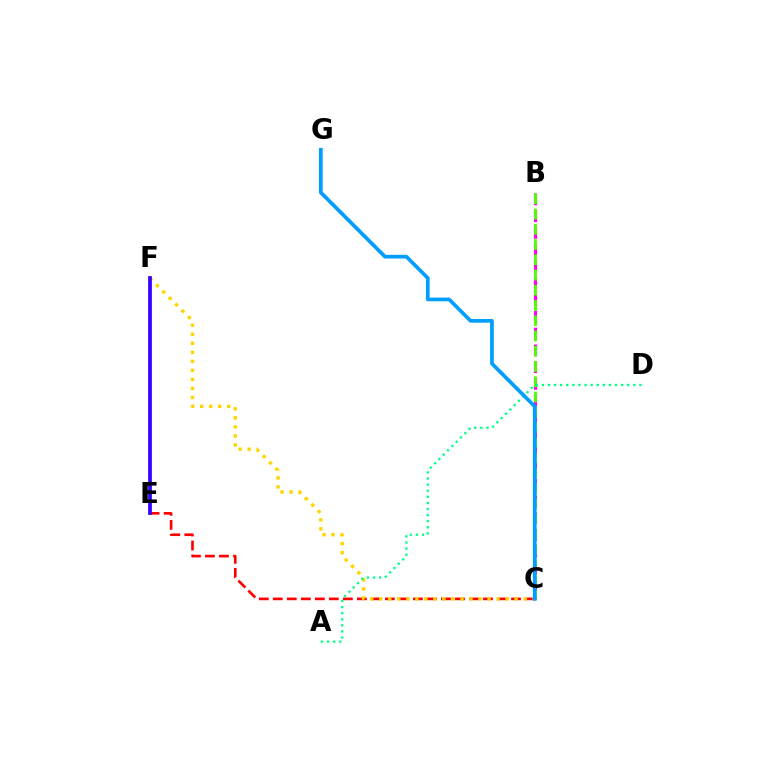{('C', 'E'): [{'color': '#ff0000', 'line_style': 'dashed', 'thickness': 1.9}], ('C', 'F'): [{'color': '#ffd500', 'line_style': 'dotted', 'thickness': 2.45}], ('B', 'C'): [{'color': '#ff00ed', 'line_style': 'dashed', 'thickness': 2.28}, {'color': '#4fff00', 'line_style': 'dashed', 'thickness': 2.07}], ('E', 'F'): [{'color': '#3700ff', 'line_style': 'solid', 'thickness': 2.7}], ('A', 'D'): [{'color': '#00ff86', 'line_style': 'dotted', 'thickness': 1.66}], ('C', 'G'): [{'color': '#009eff', 'line_style': 'solid', 'thickness': 2.66}]}